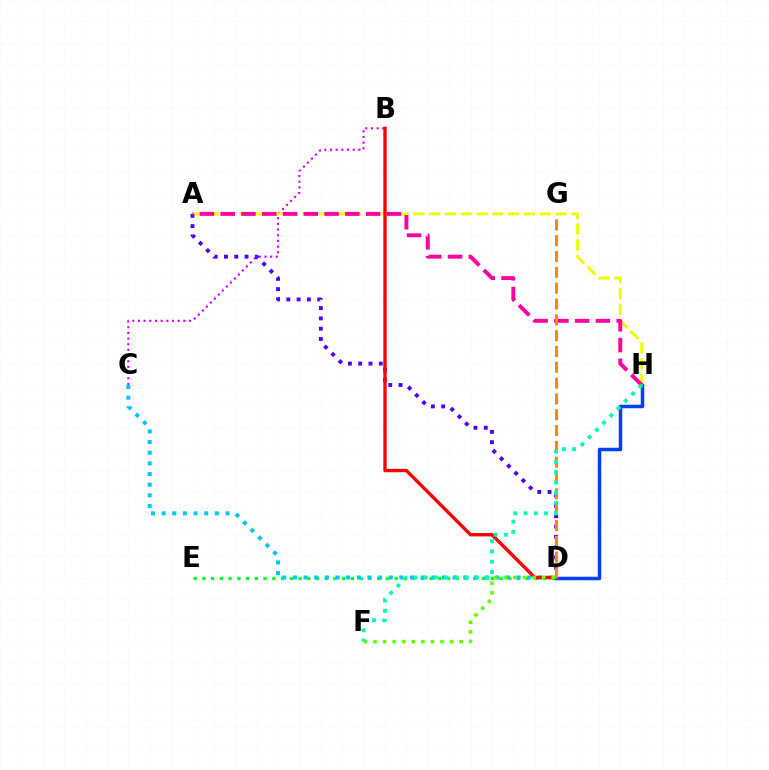{('B', 'C'): [{'color': '#d600ff', 'line_style': 'dotted', 'thickness': 1.54}], ('D', 'E'): [{'color': '#00ff27', 'line_style': 'dotted', 'thickness': 2.37}], ('D', 'H'): [{'color': '#003fff', 'line_style': 'solid', 'thickness': 2.52}], ('C', 'D'): [{'color': '#00c7ff', 'line_style': 'dotted', 'thickness': 2.89}], ('A', 'H'): [{'color': '#eeff00', 'line_style': 'dashed', 'thickness': 2.15}, {'color': '#ff00a0', 'line_style': 'dashed', 'thickness': 2.82}], ('A', 'D'): [{'color': '#4f00ff', 'line_style': 'dotted', 'thickness': 2.8}], ('B', 'D'): [{'color': '#ff0000', 'line_style': 'solid', 'thickness': 2.43}], ('D', 'G'): [{'color': '#ff8800', 'line_style': 'dashed', 'thickness': 2.15}], ('D', 'F'): [{'color': '#66ff00', 'line_style': 'dotted', 'thickness': 2.6}], ('F', 'H'): [{'color': '#00ffaf', 'line_style': 'dotted', 'thickness': 2.78}]}